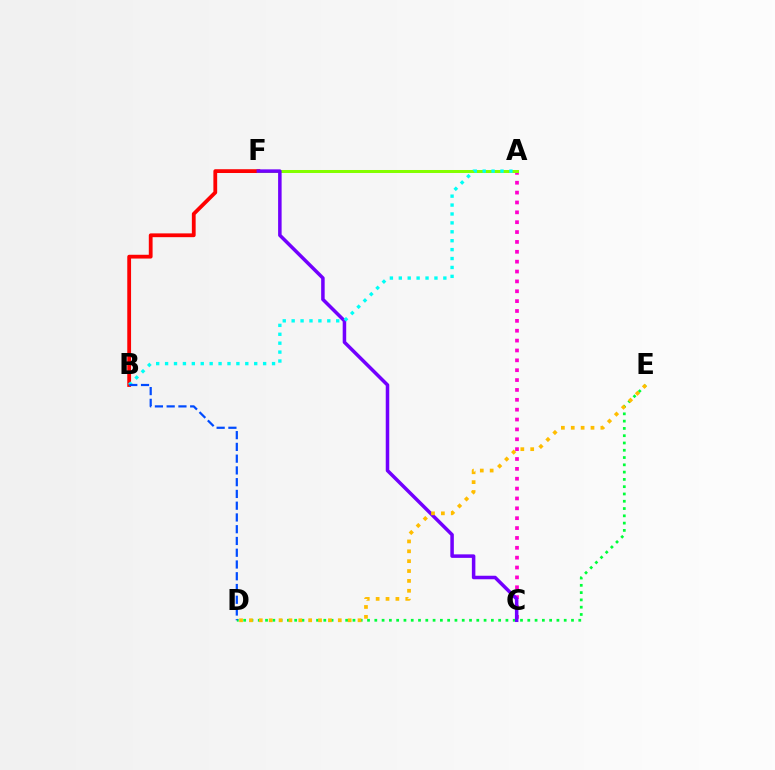{('A', 'C'): [{'color': '#ff00cf', 'line_style': 'dotted', 'thickness': 2.68}], ('D', 'E'): [{'color': '#00ff39', 'line_style': 'dotted', 'thickness': 1.98}, {'color': '#ffbd00', 'line_style': 'dotted', 'thickness': 2.68}], ('B', 'F'): [{'color': '#ff0000', 'line_style': 'solid', 'thickness': 2.73}], ('A', 'F'): [{'color': '#84ff00', 'line_style': 'solid', 'thickness': 2.16}], ('C', 'F'): [{'color': '#7200ff', 'line_style': 'solid', 'thickness': 2.53}], ('A', 'B'): [{'color': '#00fff6', 'line_style': 'dotted', 'thickness': 2.42}], ('B', 'D'): [{'color': '#004bff', 'line_style': 'dashed', 'thickness': 1.6}]}